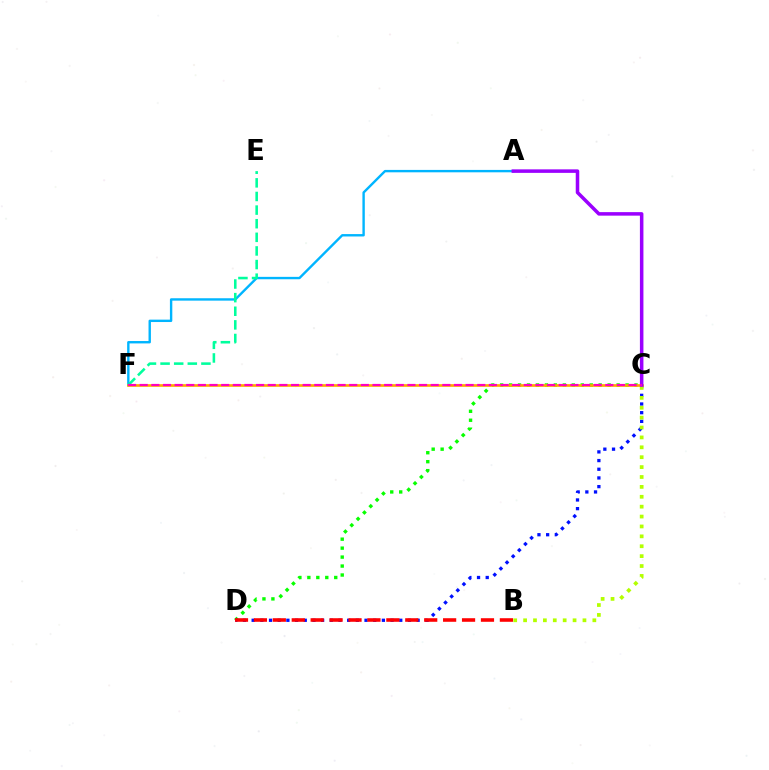{('A', 'F'): [{'color': '#00b5ff', 'line_style': 'solid', 'thickness': 1.72}], ('C', 'D'): [{'color': '#08ff00', 'line_style': 'dotted', 'thickness': 2.43}, {'color': '#0010ff', 'line_style': 'dotted', 'thickness': 2.36}], ('B', 'C'): [{'color': '#b3ff00', 'line_style': 'dotted', 'thickness': 2.69}], ('C', 'F'): [{'color': '#ffa500', 'line_style': 'solid', 'thickness': 1.92}, {'color': '#ff00bd', 'line_style': 'dashed', 'thickness': 1.58}], ('A', 'C'): [{'color': '#9b00ff', 'line_style': 'solid', 'thickness': 2.53}], ('E', 'F'): [{'color': '#00ff9d', 'line_style': 'dashed', 'thickness': 1.85}], ('B', 'D'): [{'color': '#ff0000', 'line_style': 'dashed', 'thickness': 2.57}]}